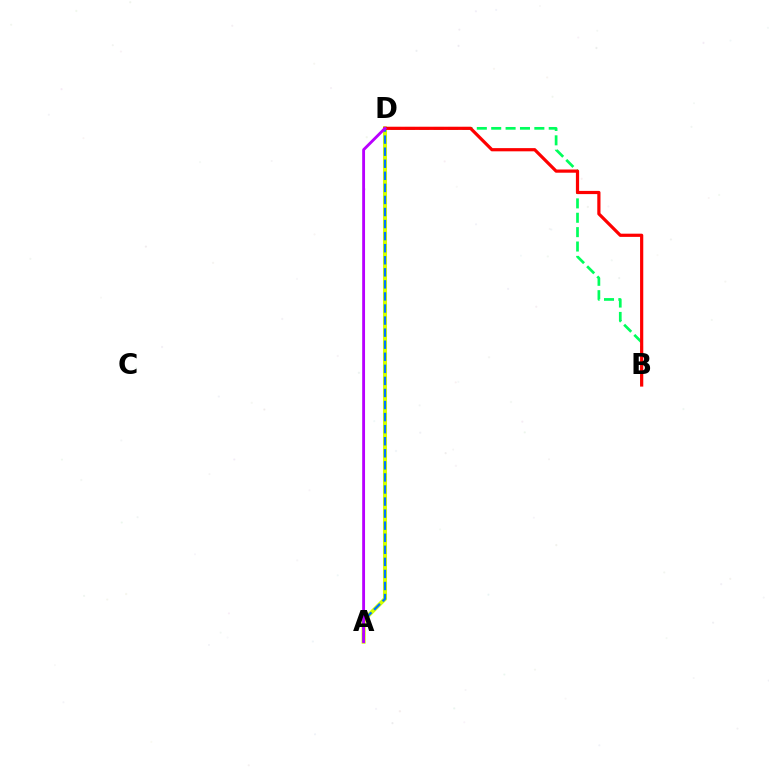{('A', 'D'): [{'color': '#d1ff00', 'line_style': 'solid', 'thickness': 2.92}, {'color': '#0074ff', 'line_style': 'dashed', 'thickness': 1.64}, {'color': '#b900ff', 'line_style': 'solid', 'thickness': 2.06}], ('B', 'D'): [{'color': '#00ff5c', 'line_style': 'dashed', 'thickness': 1.95}, {'color': '#ff0000', 'line_style': 'solid', 'thickness': 2.3}]}